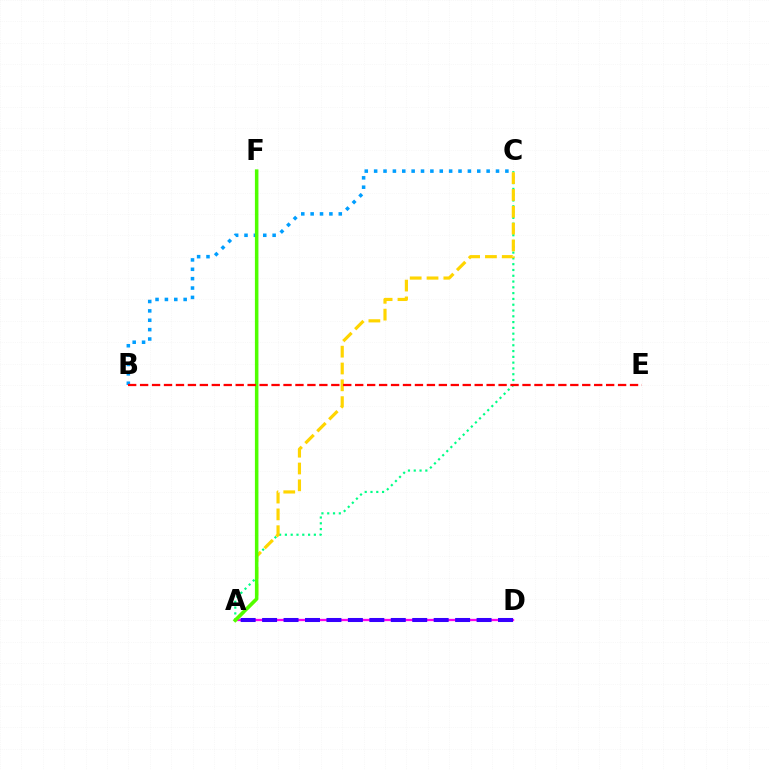{('A', 'D'): [{'color': '#ff00ed', 'line_style': 'solid', 'thickness': 1.65}, {'color': '#3700ff', 'line_style': 'dashed', 'thickness': 2.91}], ('A', 'C'): [{'color': '#00ff86', 'line_style': 'dotted', 'thickness': 1.57}, {'color': '#ffd500', 'line_style': 'dashed', 'thickness': 2.28}], ('B', 'C'): [{'color': '#009eff', 'line_style': 'dotted', 'thickness': 2.55}], ('A', 'F'): [{'color': '#4fff00', 'line_style': 'solid', 'thickness': 2.54}], ('B', 'E'): [{'color': '#ff0000', 'line_style': 'dashed', 'thickness': 1.62}]}